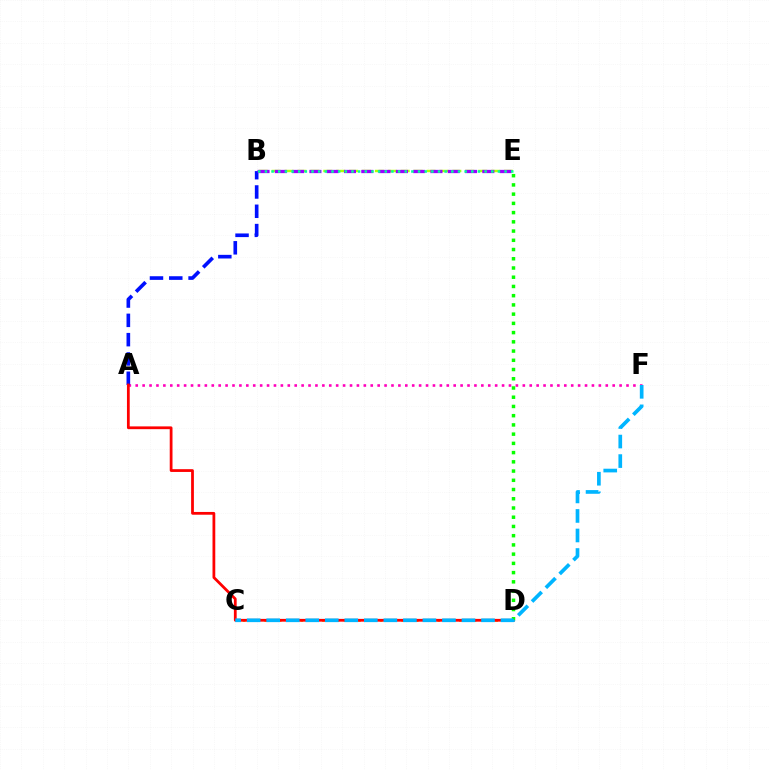{('A', 'F'): [{'color': '#ff00bd', 'line_style': 'dotted', 'thickness': 1.88}], ('A', 'B'): [{'color': '#0010ff', 'line_style': 'dashed', 'thickness': 2.62}], ('B', 'E'): [{'color': '#b3ff00', 'line_style': 'dashed', 'thickness': 1.75}, {'color': '#9b00ff', 'line_style': 'dashed', 'thickness': 2.35}, {'color': '#00ff9d', 'line_style': 'dotted', 'thickness': 1.81}], ('C', 'D'): [{'color': '#ffa500', 'line_style': 'dotted', 'thickness': 1.96}], ('A', 'D'): [{'color': '#ff0000', 'line_style': 'solid', 'thickness': 2.0}], ('D', 'E'): [{'color': '#08ff00', 'line_style': 'dotted', 'thickness': 2.51}], ('C', 'F'): [{'color': '#00b5ff', 'line_style': 'dashed', 'thickness': 2.65}]}